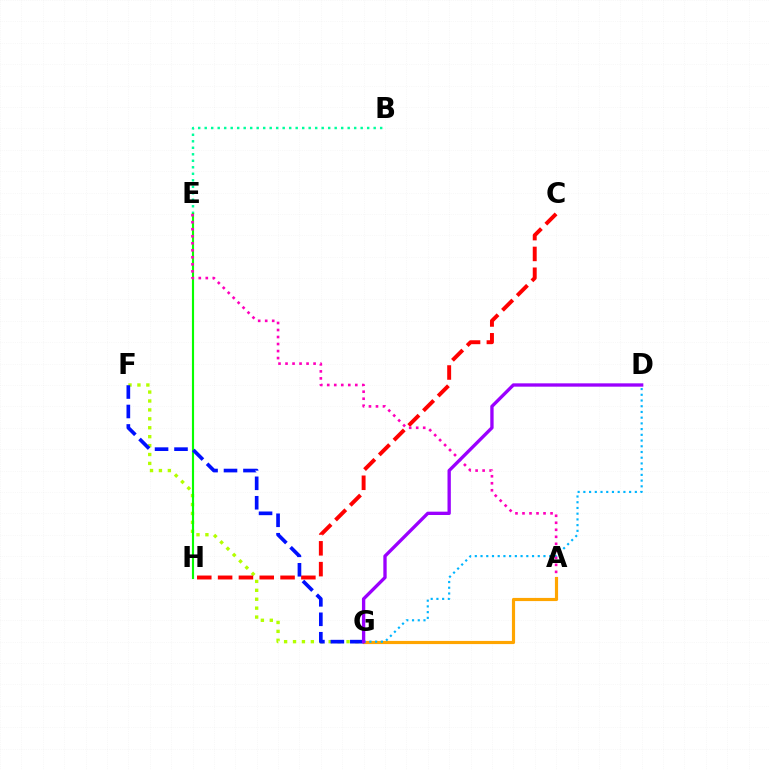{('B', 'E'): [{'color': '#00ff9d', 'line_style': 'dotted', 'thickness': 1.77}], ('F', 'G'): [{'color': '#b3ff00', 'line_style': 'dotted', 'thickness': 2.42}, {'color': '#0010ff', 'line_style': 'dashed', 'thickness': 2.64}], ('C', 'H'): [{'color': '#ff0000', 'line_style': 'dashed', 'thickness': 2.83}], ('A', 'G'): [{'color': '#ffa500', 'line_style': 'solid', 'thickness': 2.28}], ('E', 'H'): [{'color': '#08ff00', 'line_style': 'solid', 'thickness': 1.54}], ('D', 'G'): [{'color': '#00b5ff', 'line_style': 'dotted', 'thickness': 1.55}, {'color': '#9b00ff', 'line_style': 'solid', 'thickness': 2.4}], ('A', 'E'): [{'color': '#ff00bd', 'line_style': 'dotted', 'thickness': 1.91}]}